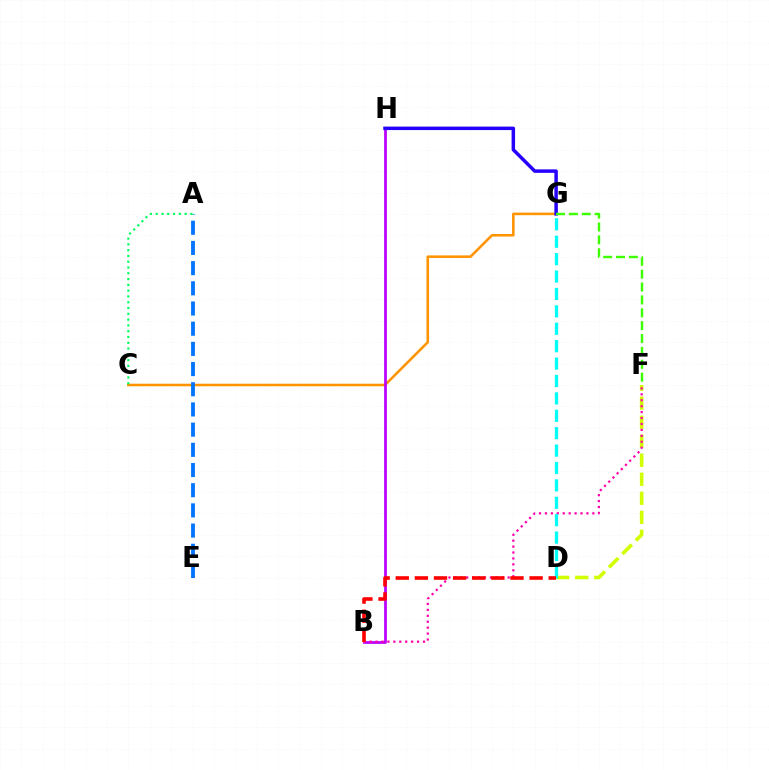{('C', 'G'): [{'color': '#ff9400', 'line_style': 'solid', 'thickness': 1.86}], ('B', 'H'): [{'color': '#b900ff', 'line_style': 'solid', 'thickness': 1.97}], ('G', 'H'): [{'color': '#2500ff', 'line_style': 'solid', 'thickness': 2.5}], ('D', 'F'): [{'color': '#d1ff00', 'line_style': 'dashed', 'thickness': 2.58}], ('A', 'E'): [{'color': '#0074ff', 'line_style': 'dashed', 'thickness': 2.74}], ('A', 'C'): [{'color': '#00ff5c', 'line_style': 'dotted', 'thickness': 1.57}], ('B', 'F'): [{'color': '#ff00ac', 'line_style': 'dotted', 'thickness': 1.61}], ('F', 'G'): [{'color': '#3dff00', 'line_style': 'dashed', 'thickness': 1.75}], ('D', 'G'): [{'color': '#00fff6', 'line_style': 'dashed', 'thickness': 2.36}], ('B', 'D'): [{'color': '#ff0000', 'line_style': 'dashed', 'thickness': 2.6}]}